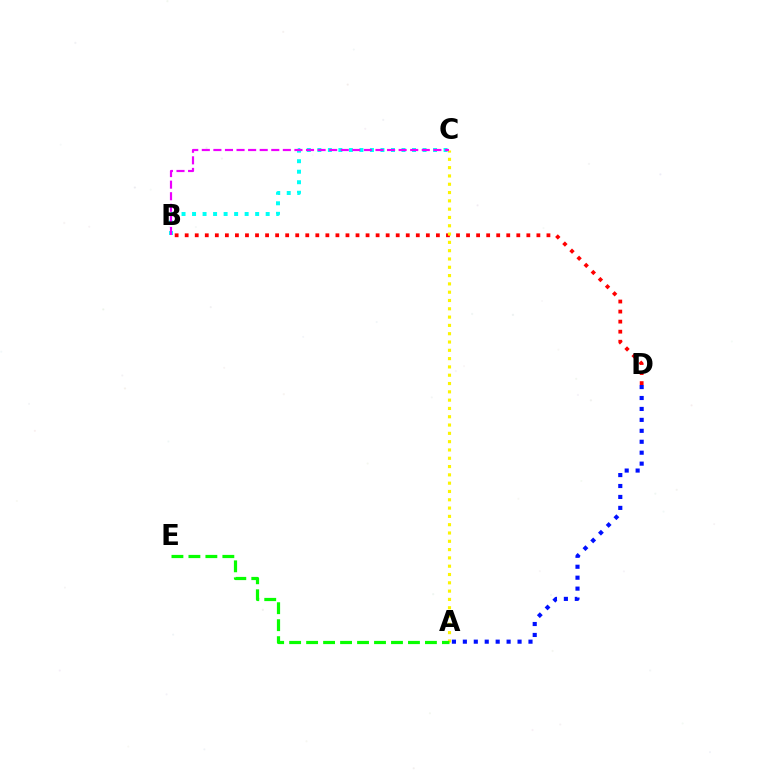{('B', 'D'): [{'color': '#ff0000', 'line_style': 'dotted', 'thickness': 2.73}], ('A', 'D'): [{'color': '#0010ff', 'line_style': 'dotted', 'thickness': 2.97}], ('B', 'C'): [{'color': '#00fff6', 'line_style': 'dotted', 'thickness': 2.86}, {'color': '#ee00ff', 'line_style': 'dashed', 'thickness': 1.57}], ('A', 'C'): [{'color': '#fcf500', 'line_style': 'dotted', 'thickness': 2.26}], ('A', 'E'): [{'color': '#08ff00', 'line_style': 'dashed', 'thickness': 2.31}]}